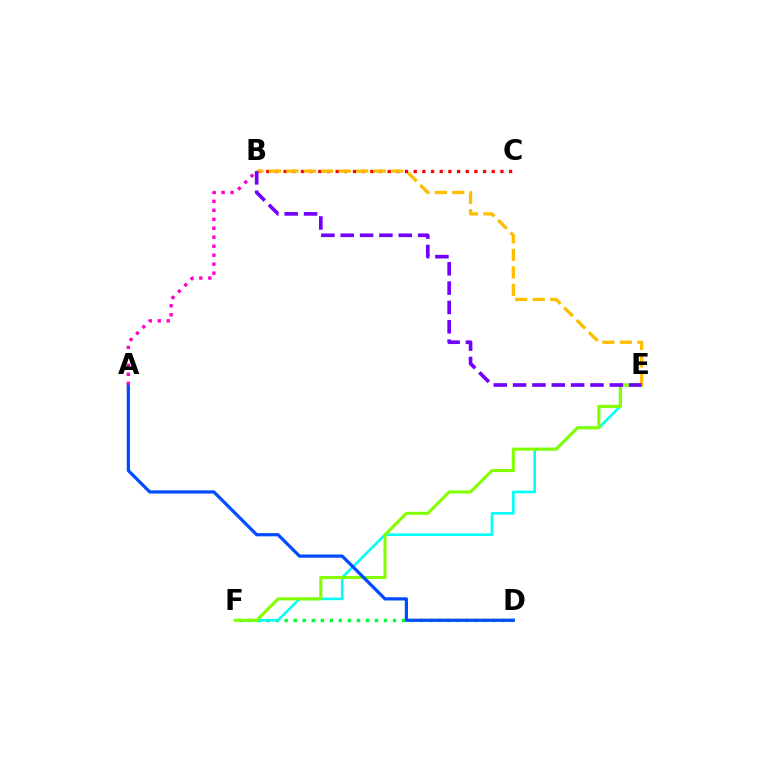{('D', 'F'): [{'color': '#00ff39', 'line_style': 'dotted', 'thickness': 2.45}], ('E', 'F'): [{'color': '#00fff6', 'line_style': 'solid', 'thickness': 1.86}, {'color': '#84ff00', 'line_style': 'solid', 'thickness': 2.21}], ('B', 'C'): [{'color': '#ff0000', 'line_style': 'dotted', 'thickness': 2.36}], ('A', 'D'): [{'color': '#004bff', 'line_style': 'solid', 'thickness': 2.3}], ('B', 'E'): [{'color': '#ffbd00', 'line_style': 'dashed', 'thickness': 2.37}, {'color': '#7200ff', 'line_style': 'dashed', 'thickness': 2.63}], ('A', 'B'): [{'color': '#ff00cf', 'line_style': 'dotted', 'thickness': 2.44}]}